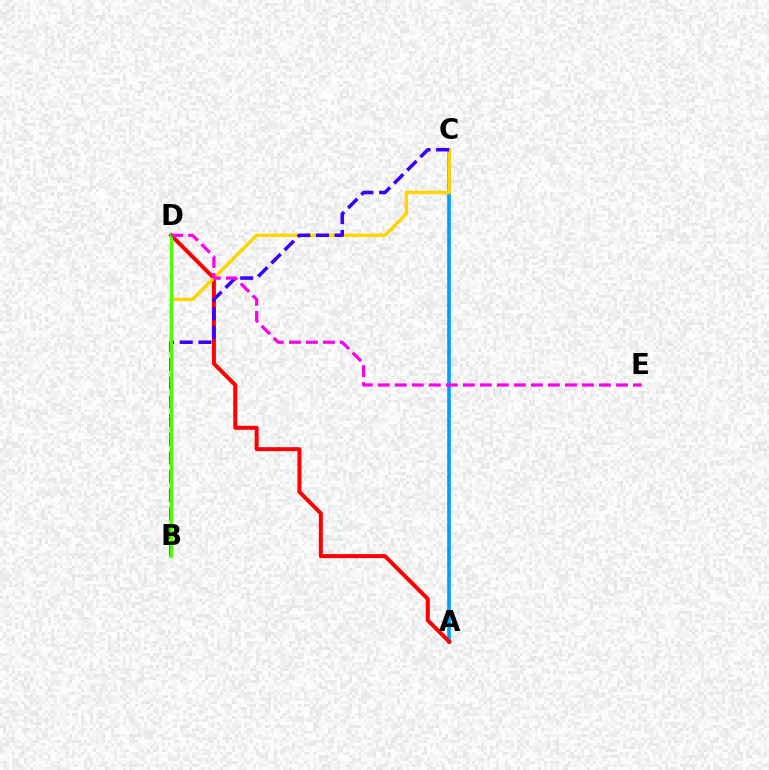{('B', 'D'): [{'color': '#00ff86', 'line_style': 'solid', 'thickness': 2.14}, {'color': '#4fff00', 'line_style': 'solid', 'thickness': 2.28}], ('A', 'C'): [{'color': '#009eff', 'line_style': 'solid', 'thickness': 2.62}], ('A', 'D'): [{'color': '#ff0000', 'line_style': 'solid', 'thickness': 2.87}], ('B', 'C'): [{'color': '#ffd500', 'line_style': 'solid', 'thickness': 2.48}, {'color': '#3700ff', 'line_style': 'dashed', 'thickness': 2.54}], ('D', 'E'): [{'color': '#ff00ed', 'line_style': 'dashed', 'thickness': 2.31}]}